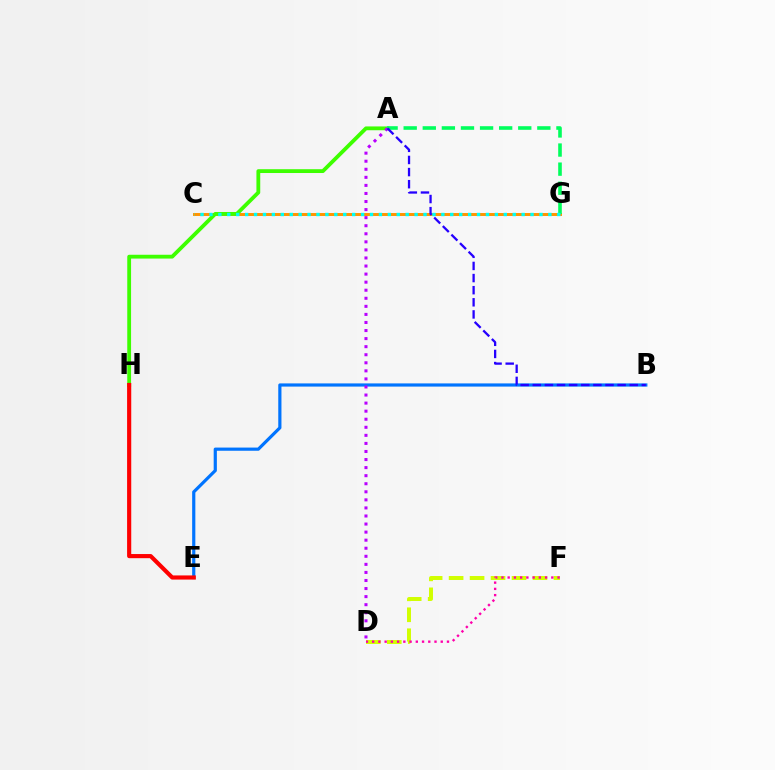{('D', 'F'): [{'color': '#d1ff00', 'line_style': 'dashed', 'thickness': 2.85}, {'color': '#ff00ac', 'line_style': 'dotted', 'thickness': 1.69}], ('B', 'E'): [{'color': '#0074ff', 'line_style': 'solid', 'thickness': 2.29}], ('C', 'G'): [{'color': '#ff9400', 'line_style': 'solid', 'thickness': 2.13}, {'color': '#00fff6', 'line_style': 'dotted', 'thickness': 2.42}], ('A', 'H'): [{'color': '#3dff00', 'line_style': 'solid', 'thickness': 2.74}], ('A', 'G'): [{'color': '#00ff5c', 'line_style': 'dashed', 'thickness': 2.59}], ('E', 'H'): [{'color': '#ff0000', 'line_style': 'solid', 'thickness': 2.98}], ('A', 'D'): [{'color': '#b900ff', 'line_style': 'dotted', 'thickness': 2.19}], ('A', 'B'): [{'color': '#2500ff', 'line_style': 'dashed', 'thickness': 1.65}]}